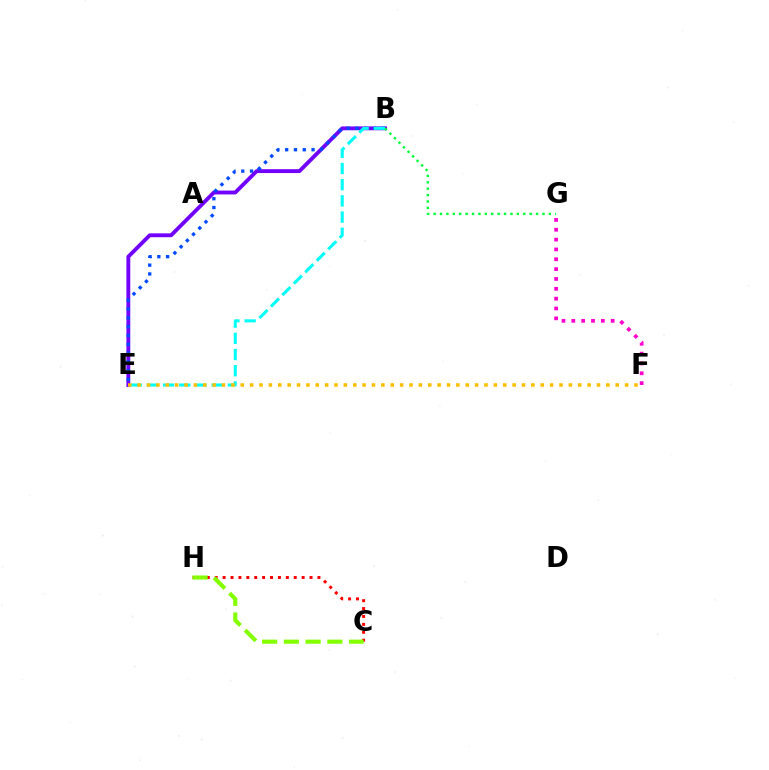{('B', 'E'): [{'color': '#7200ff', 'line_style': 'solid', 'thickness': 2.78}, {'color': '#004bff', 'line_style': 'dotted', 'thickness': 2.39}, {'color': '#00fff6', 'line_style': 'dashed', 'thickness': 2.2}], ('F', 'G'): [{'color': '#ff00cf', 'line_style': 'dotted', 'thickness': 2.67}], ('C', 'H'): [{'color': '#ff0000', 'line_style': 'dotted', 'thickness': 2.15}, {'color': '#84ff00', 'line_style': 'dashed', 'thickness': 2.95}], ('E', 'F'): [{'color': '#ffbd00', 'line_style': 'dotted', 'thickness': 2.55}], ('B', 'G'): [{'color': '#00ff39', 'line_style': 'dotted', 'thickness': 1.74}]}